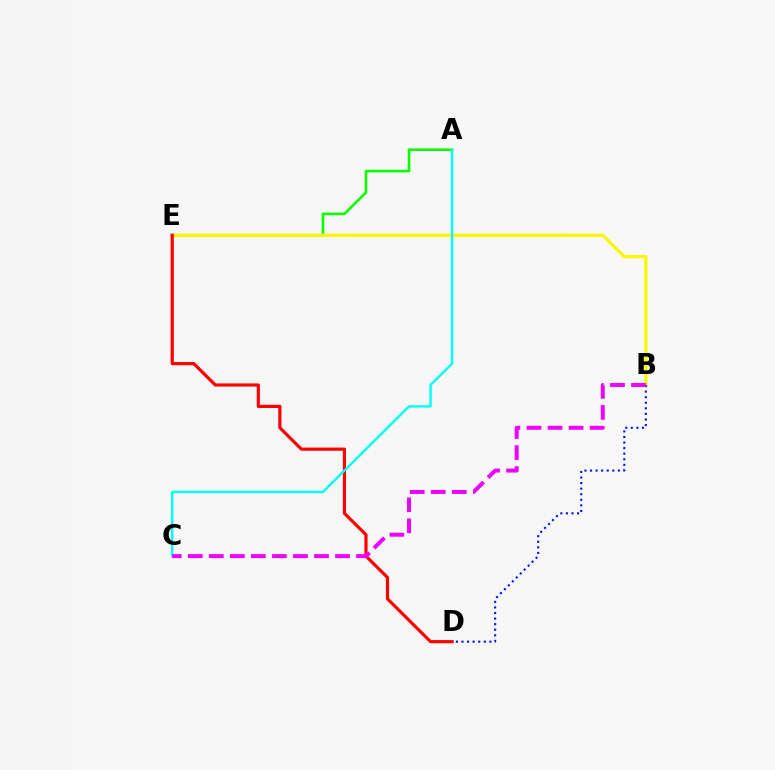{('A', 'E'): [{'color': '#08ff00', 'line_style': 'solid', 'thickness': 1.86}], ('B', 'E'): [{'color': '#fcf500', 'line_style': 'solid', 'thickness': 2.32}], ('B', 'D'): [{'color': '#0010ff', 'line_style': 'dotted', 'thickness': 1.51}], ('D', 'E'): [{'color': '#ff0000', 'line_style': 'solid', 'thickness': 2.28}], ('A', 'C'): [{'color': '#00fff6', 'line_style': 'solid', 'thickness': 1.72}], ('B', 'C'): [{'color': '#ee00ff', 'line_style': 'dashed', 'thickness': 2.86}]}